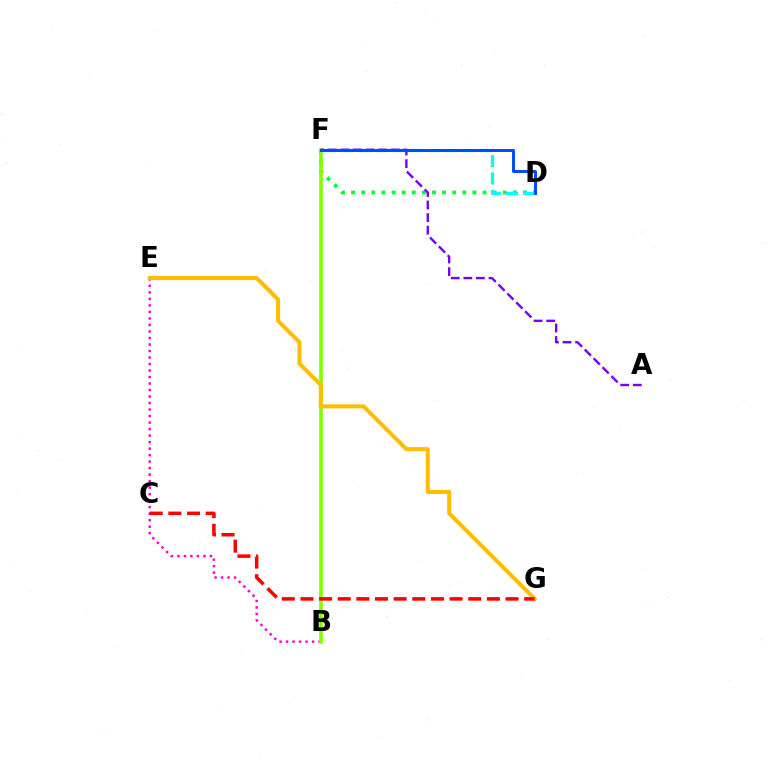{('B', 'E'): [{'color': '#ff00cf', 'line_style': 'dotted', 'thickness': 1.77}], ('D', 'F'): [{'color': '#00ff39', 'line_style': 'dotted', 'thickness': 2.75}, {'color': '#00fff6', 'line_style': 'dashed', 'thickness': 2.35}, {'color': '#004bff', 'line_style': 'solid', 'thickness': 2.14}], ('B', 'F'): [{'color': '#84ff00', 'line_style': 'solid', 'thickness': 2.62}], ('A', 'F'): [{'color': '#7200ff', 'line_style': 'dashed', 'thickness': 1.71}], ('E', 'G'): [{'color': '#ffbd00', 'line_style': 'solid', 'thickness': 2.91}], ('C', 'G'): [{'color': '#ff0000', 'line_style': 'dashed', 'thickness': 2.53}]}